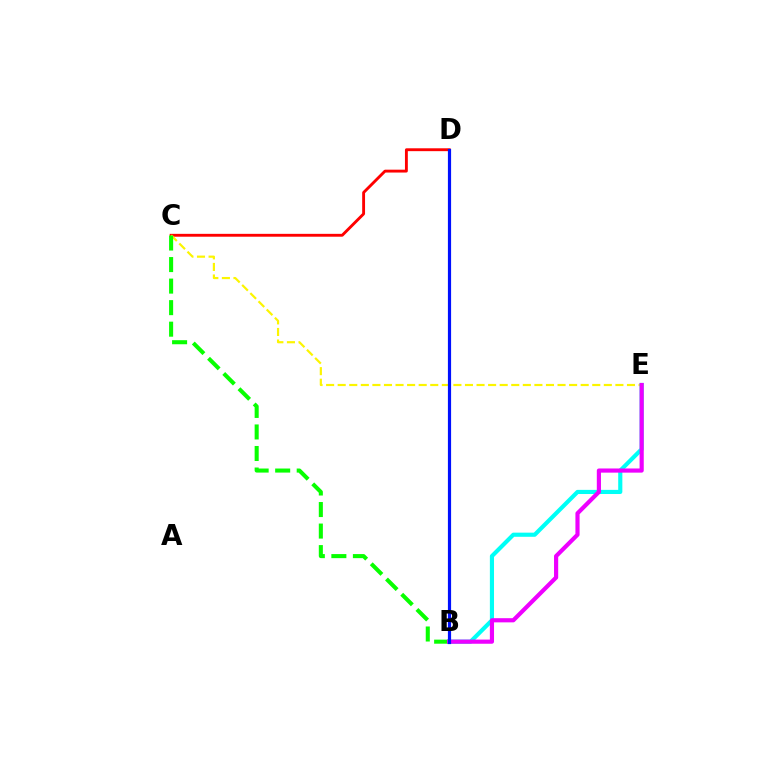{('C', 'D'): [{'color': '#ff0000', 'line_style': 'solid', 'thickness': 2.07}], ('C', 'E'): [{'color': '#fcf500', 'line_style': 'dashed', 'thickness': 1.57}], ('B', 'E'): [{'color': '#00fff6', 'line_style': 'solid', 'thickness': 2.98}, {'color': '#ee00ff', 'line_style': 'solid', 'thickness': 3.0}], ('B', 'C'): [{'color': '#08ff00', 'line_style': 'dashed', 'thickness': 2.93}], ('B', 'D'): [{'color': '#0010ff', 'line_style': 'solid', 'thickness': 2.3}]}